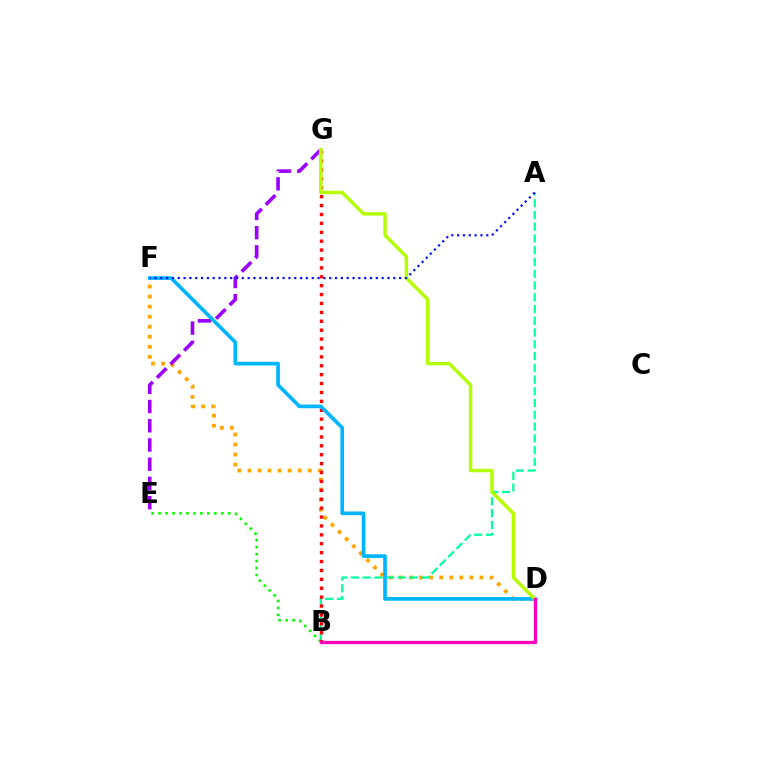{('D', 'F'): [{'color': '#ffa500', 'line_style': 'dotted', 'thickness': 2.73}, {'color': '#00b5ff', 'line_style': 'solid', 'thickness': 2.65}], ('A', 'B'): [{'color': '#00ff9d', 'line_style': 'dashed', 'thickness': 1.6}], ('B', 'E'): [{'color': '#08ff00', 'line_style': 'dotted', 'thickness': 1.89}], ('B', 'G'): [{'color': '#ff0000', 'line_style': 'dotted', 'thickness': 2.42}], ('E', 'G'): [{'color': '#9b00ff', 'line_style': 'dashed', 'thickness': 2.61}], ('D', 'G'): [{'color': '#b3ff00', 'line_style': 'solid', 'thickness': 2.48}], ('B', 'D'): [{'color': '#ff00bd', 'line_style': 'solid', 'thickness': 2.37}], ('A', 'F'): [{'color': '#0010ff', 'line_style': 'dotted', 'thickness': 1.58}]}